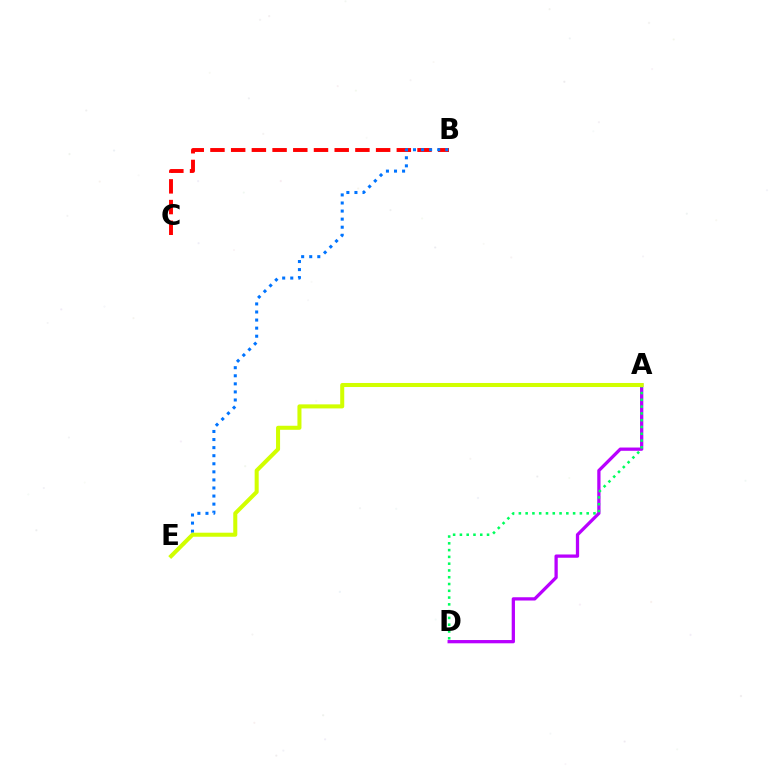{('A', 'D'): [{'color': '#b900ff', 'line_style': 'solid', 'thickness': 2.35}, {'color': '#00ff5c', 'line_style': 'dotted', 'thickness': 1.84}], ('B', 'C'): [{'color': '#ff0000', 'line_style': 'dashed', 'thickness': 2.81}], ('B', 'E'): [{'color': '#0074ff', 'line_style': 'dotted', 'thickness': 2.19}], ('A', 'E'): [{'color': '#d1ff00', 'line_style': 'solid', 'thickness': 2.91}]}